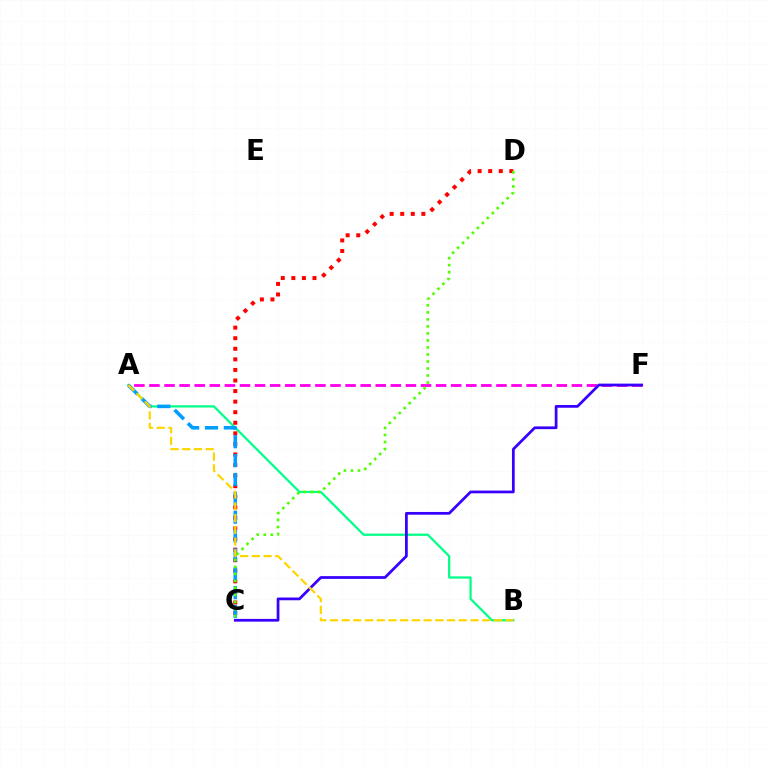{('A', 'B'): [{'color': '#00ff86', 'line_style': 'solid', 'thickness': 1.61}, {'color': '#ffd500', 'line_style': 'dashed', 'thickness': 1.59}], ('C', 'D'): [{'color': '#ff0000', 'line_style': 'dotted', 'thickness': 2.87}, {'color': '#4fff00', 'line_style': 'dotted', 'thickness': 1.91}], ('A', 'F'): [{'color': '#ff00ed', 'line_style': 'dashed', 'thickness': 2.05}], ('A', 'C'): [{'color': '#009eff', 'line_style': 'dashed', 'thickness': 2.56}], ('C', 'F'): [{'color': '#3700ff', 'line_style': 'solid', 'thickness': 1.98}]}